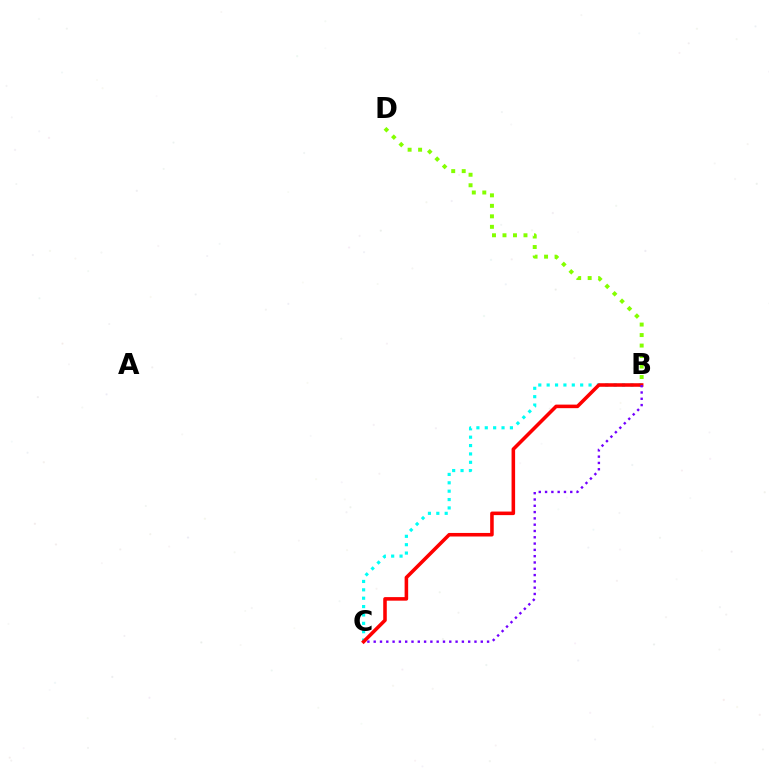{('B', 'C'): [{'color': '#00fff6', 'line_style': 'dotted', 'thickness': 2.28}, {'color': '#ff0000', 'line_style': 'solid', 'thickness': 2.56}, {'color': '#7200ff', 'line_style': 'dotted', 'thickness': 1.71}], ('B', 'D'): [{'color': '#84ff00', 'line_style': 'dotted', 'thickness': 2.85}]}